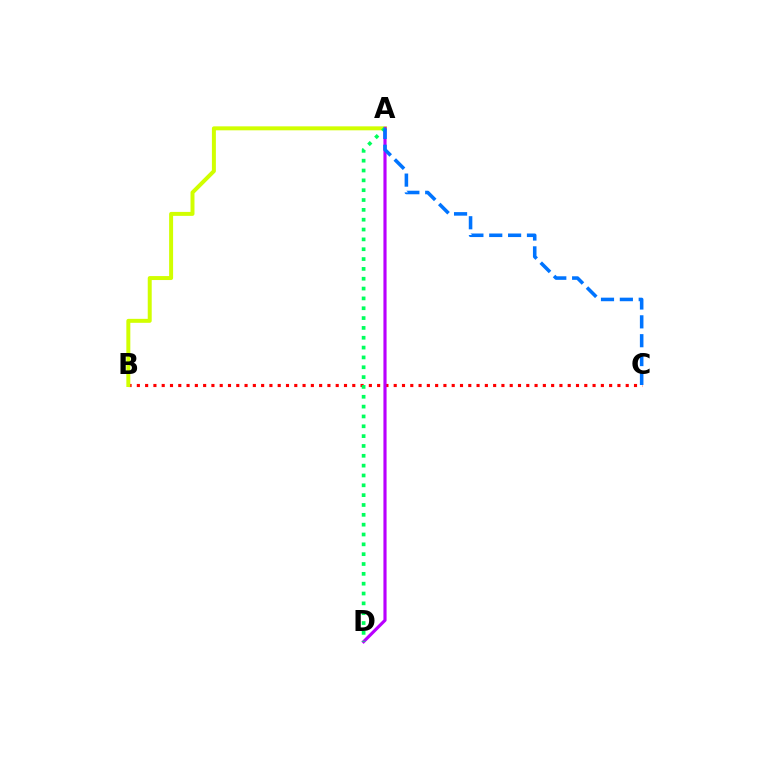{('B', 'C'): [{'color': '#ff0000', 'line_style': 'dotted', 'thickness': 2.25}], ('A', 'B'): [{'color': '#d1ff00', 'line_style': 'solid', 'thickness': 2.86}], ('A', 'D'): [{'color': '#b900ff', 'line_style': 'solid', 'thickness': 2.27}, {'color': '#00ff5c', 'line_style': 'dotted', 'thickness': 2.67}], ('A', 'C'): [{'color': '#0074ff', 'line_style': 'dashed', 'thickness': 2.56}]}